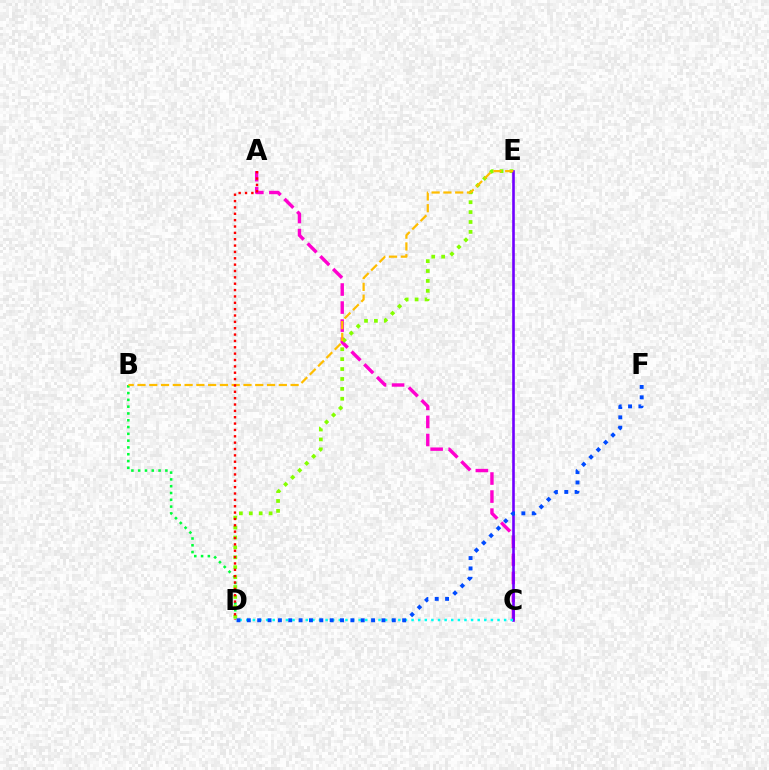{('B', 'D'): [{'color': '#00ff39', 'line_style': 'dotted', 'thickness': 1.85}], ('A', 'C'): [{'color': '#ff00cf', 'line_style': 'dashed', 'thickness': 2.45}], ('D', 'E'): [{'color': '#84ff00', 'line_style': 'dotted', 'thickness': 2.69}], ('C', 'E'): [{'color': '#7200ff', 'line_style': 'solid', 'thickness': 1.89}], ('C', 'D'): [{'color': '#00fff6', 'line_style': 'dotted', 'thickness': 1.8}], ('D', 'F'): [{'color': '#004bff', 'line_style': 'dotted', 'thickness': 2.81}], ('B', 'E'): [{'color': '#ffbd00', 'line_style': 'dashed', 'thickness': 1.6}], ('A', 'D'): [{'color': '#ff0000', 'line_style': 'dotted', 'thickness': 1.73}]}